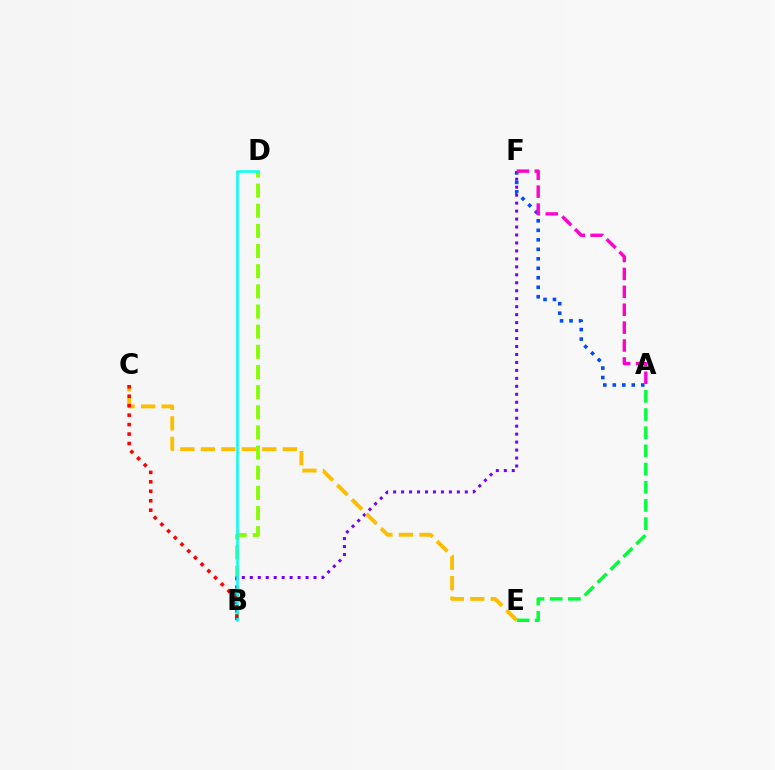{('B', 'D'): [{'color': '#84ff00', 'line_style': 'dashed', 'thickness': 2.74}, {'color': '#00fff6', 'line_style': 'solid', 'thickness': 1.81}], ('B', 'F'): [{'color': '#7200ff', 'line_style': 'dotted', 'thickness': 2.16}], ('A', 'F'): [{'color': '#004bff', 'line_style': 'dotted', 'thickness': 2.58}, {'color': '#ff00cf', 'line_style': 'dashed', 'thickness': 2.43}], ('A', 'E'): [{'color': '#00ff39', 'line_style': 'dashed', 'thickness': 2.47}], ('C', 'E'): [{'color': '#ffbd00', 'line_style': 'dashed', 'thickness': 2.78}], ('B', 'C'): [{'color': '#ff0000', 'line_style': 'dotted', 'thickness': 2.57}]}